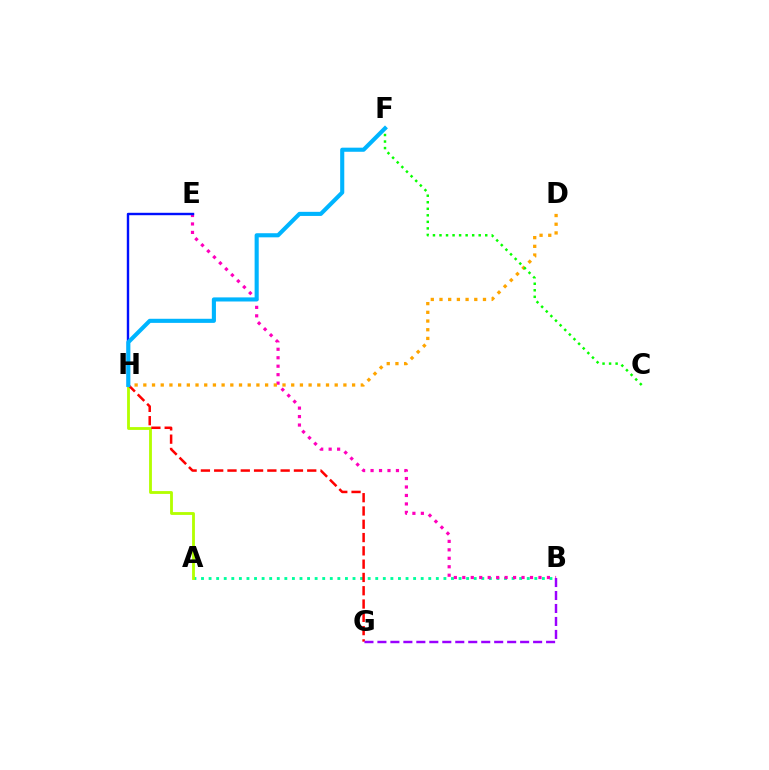{('A', 'B'): [{'color': '#00ff9d', 'line_style': 'dotted', 'thickness': 2.06}], ('B', 'E'): [{'color': '#ff00bd', 'line_style': 'dotted', 'thickness': 2.3}], ('E', 'H'): [{'color': '#0010ff', 'line_style': 'solid', 'thickness': 1.74}], ('D', 'H'): [{'color': '#ffa500', 'line_style': 'dotted', 'thickness': 2.36}], ('A', 'H'): [{'color': '#b3ff00', 'line_style': 'solid', 'thickness': 2.04}], ('G', 'H'): [{'color': '#ff0000', 'line_style': 'dashed', 'thickness': 1.81}], ('C', 'F'): [{'color': '#08ff00', 'line_style': 'dotted', 'thickness': 1.78}], ('B', 'G'): [{'color': '#9b00ff', 'line_style': 'dashed', 'thickness': 1.76}], ('F', 'H'): [{'color': '#00b5ff', 'line_style': 'solid', 'thickness': 2.95}]}